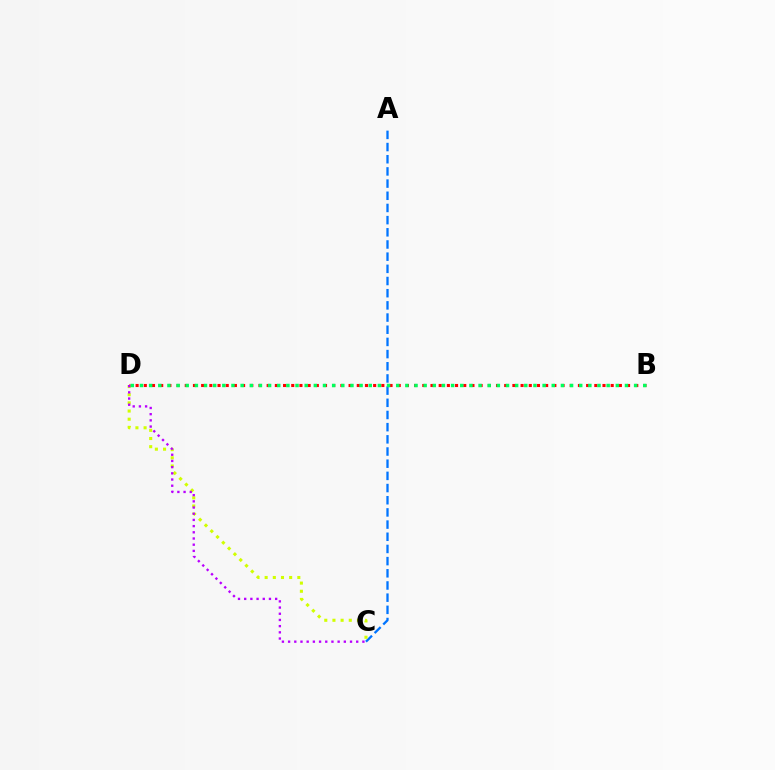{('A', 'C'): [{'color': '#0074ff', 'line_style': 'dashed', 'thickness': 1.65}], ('C', 'D'): [{'color': '#d1ff00', 'line_style': 'dotted', 'thickness': 2.22}, {'color': '#b900ff', 'line_style': 'dotted', 'thickness': 1.68}], ('B', 'D'): [{'color': '#ff0000', 'line_style': 'dotted', 'thickness': 2.23}, {'color': '#00ff5c', 'line_style': 'dotted', 'thickness': 2.49}]}